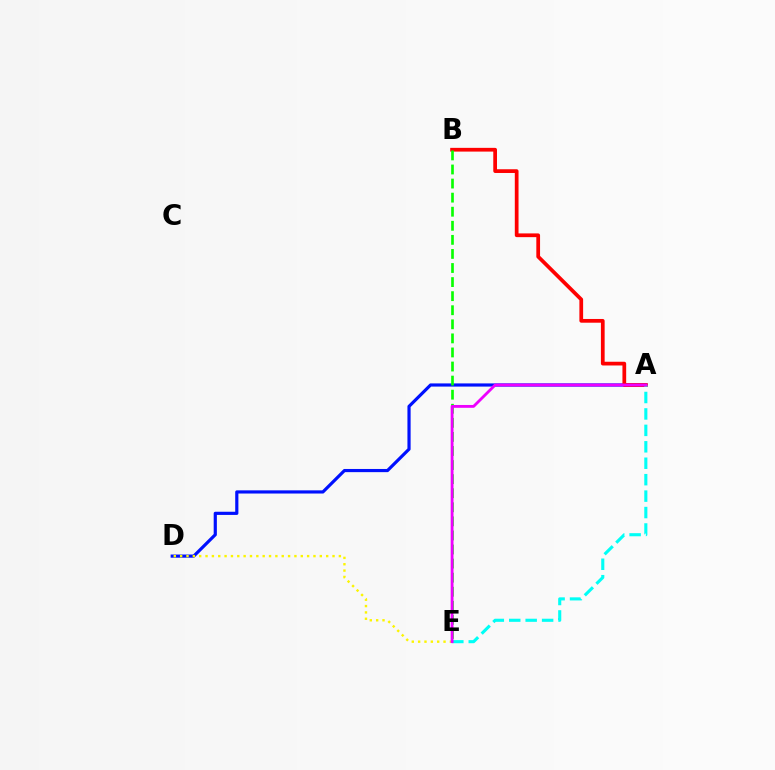{('A', 'D'): [{'color': '#0010ff', 'line_style': 'solid', 'thickness': 2.29}], ('D', 'E'): [{'color': '#fcf500', 'line_style': 'dotted', 'thickness': 1.73}], ('A', 'B'): [{'color': '#ff0000', 'line_style': 'solid', 'thickness': 2.69}], ('A', 'E'): [{'color': '#00fff6', 'line_style': 'dashed', 'thickness': 2.23}, {'color': '#ee00ff', 'line_style': 'solid', 'thickness': 2.04}], ('B', 'E'): [{'color': '#08ff00', 'line_style': 'dashed', 'thickness': 1.91}]}